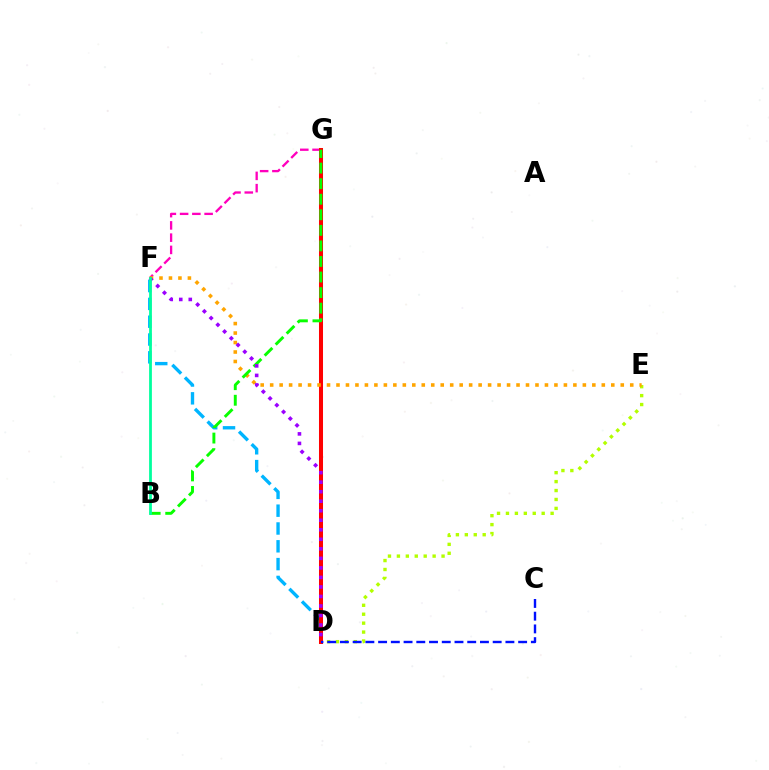{('D', 'F'): [{'color': '#00b5ff', 'line_style': 'dashed', 'thickness': 2.42}, {'color': '#9b00ff', 'line_style': 'dotted', 'thickness': 2.59}], ('D', 'E'): [{'color': '#b3ff00', 'line_style': 'dotted', 'thickness': 2.43}], ('F', 'G'): [{'color': '#ff00bd', 'line_style': 'dashed', 'thickness': 1.66}], ('D', 'G'): [{'color': '#ff0000', 'line_style': 'solid', 'thickness': 2.9}], ('E', 'F'): [{'color': '#ffa500', 'line_style': 'dotted', 'thickness': 2.57}], ('C', 'D'): [{'color': '#0010ff', 'line_style': 'dashed', 'thickness': 1.73}], ('B', 'G'): [{'color': '#08ff00', 'line_style': 'dashed', 'thickness': 2.11}], ('B', 'F'): [{'color': '#00ff9d', 'line_style': 'solid', 'thickness': 2.0}]}